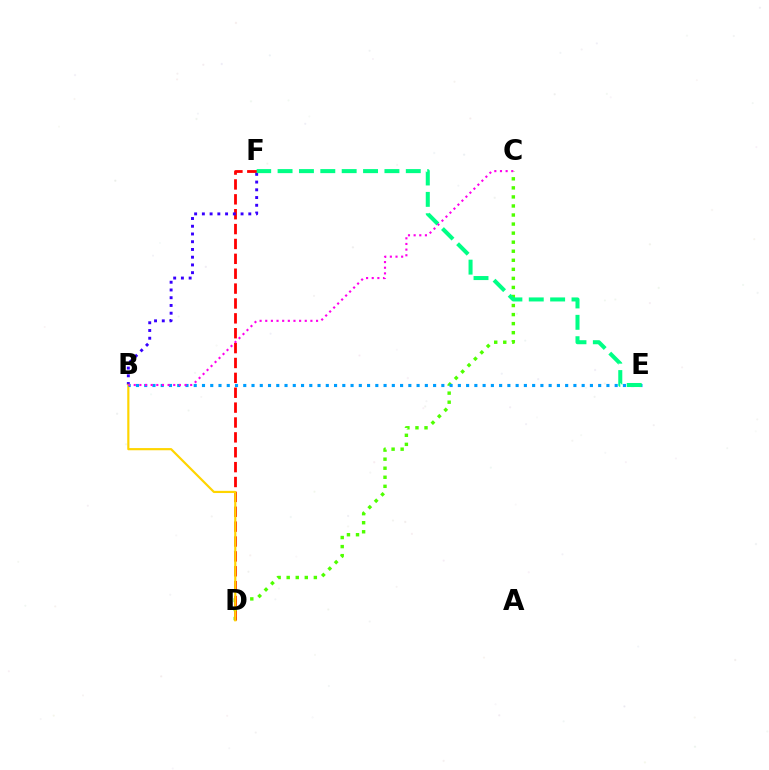{('C', 'D'): [{'color': '#4fff00', 'line_style': 'dotted', 'thickness': 2.46}], ('D', 'F'): [{'color': '#ff0000', 'line_style': 'dashed', 'thickness': 2.02}], ('B', 'F'): [{'color': '#3700ff', 'line_style': 'dotted', 'thickness': 2.1}], ('B', 'D'): [{'color': '#ffd500', 'line_style': 'solid', 'thickness': 1.57}], ('B', 'E'): [{'color': '#009eff', 'line_style': 'dotted', 'thickness': 2.24}], ('E', 'F'): [{'color': '#00ff86', 'line_style': 'dashed', 'thickness': 2.9}], ('B', 'C'): [{'color': '#ff00ed', 'line_style': 'dotted', 'thickness': 1.53}]}